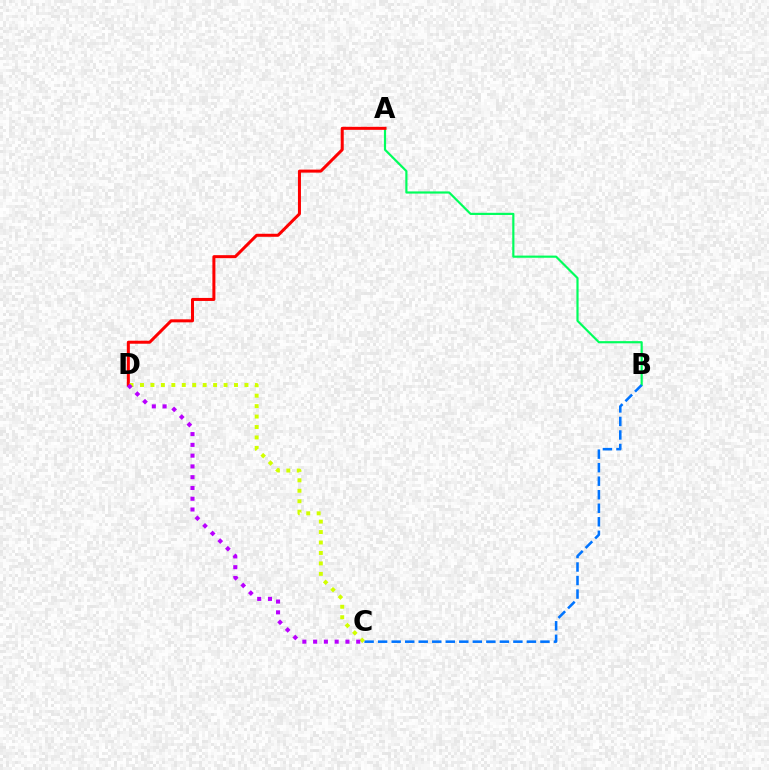{('A', 'B'): [{'color': '#00ff5c', 'line_style': 'solid', 'thickness': 1.57}], ('A', 'D'): [{'color': '#ff0000', 'line_style': 'solid', 'thickness': 2.17}], ('B', 'C'): [{'color': '#0074ff', 'line_style': 'dashed', 'thickness': 1.84}], ('C', 'D'): [{'color': '#d1ff00', 'line_style': 'dotted', 'thickness': 2.84}, {'color': '#b900ff', 'line_style': 'dotted', 'thickness': 2.93}]}